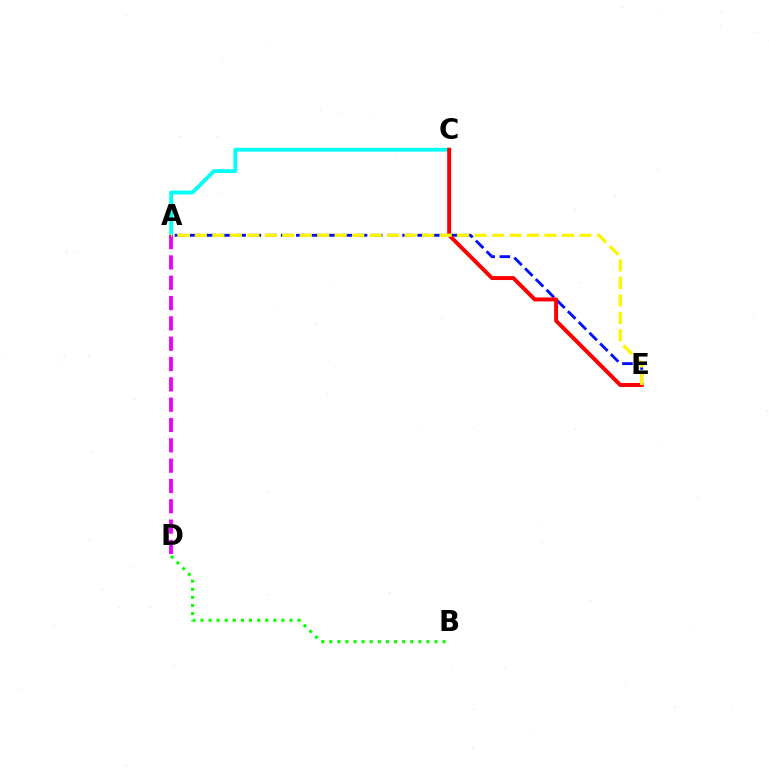{('A', 'C'): [{'color': '#00fff6', 'line_style': 'solid', 'thickness': 2.72}], ('A', 'D'): [{'color': '#ee00ff', 'line_style': 'dashed', 'thickness': 2.76}], ('B', 'D'): [{'color': '#08ff00', 'line_style': 'dotted', 'thickness': 2.2}], ('A', 'E'): [{'color': '#0010ff', 'line_style': 'dashed', 'thickness': 2.06}, {'color': '#fcf500', 'line_style': 'dashed', 'thickness': 2.37}], ('C', 'E'): [{'color': '#ff0000', 'line_style': 'solid', 'thickness': 2.84}]}